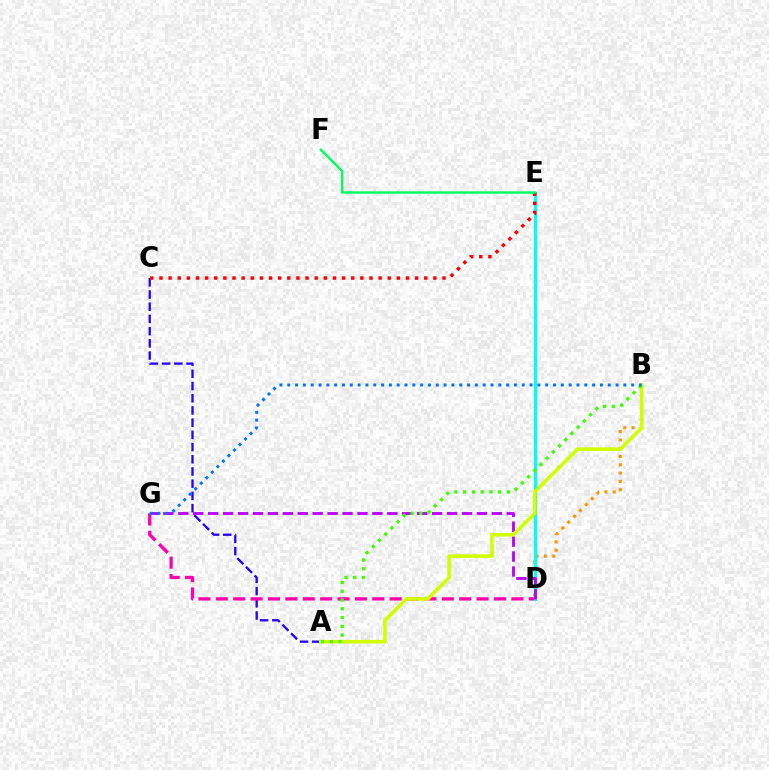{('B', 'D'): [{'color': '#ff9400', 'line_style': 'dotted', 'thickness': 2.26}], ('A', 'C'): [{'color': '#2500ff', 'line_style': 'dashed', 'thickness': 1.66}], ('D', 'G'): [{'color': '#ff00ac', 'line_style': 'dashed', 'thickness': 2.36}, {'color': '#b900ff', 'line_style': 'dashed', 'thickness': 2.03}], ('D', 'E'): [{'color': '#00fff6', 'line_style': 'solid', 'thickness': 2.36}], ('A', 'B'): [{'color': '#d1ff00', 'line_style': 'solid', 'thickness': 2.58}, {'color': '#3dff00', 'line_style': 'dotted', 'thickness': 2.38}], ('C', 'E'): [{'color': '#ff0000', 'line_style': 'dotted', 'thickness': 2.48}], ('E', 'F'): [{'color': '#00ff5c', 'line_style': 'solid', 'thickness': 1.72}], ('B', 'G'): [{'color': '#0074ff', 'line_style': 'dotted', 'thickness': 2.12}]}